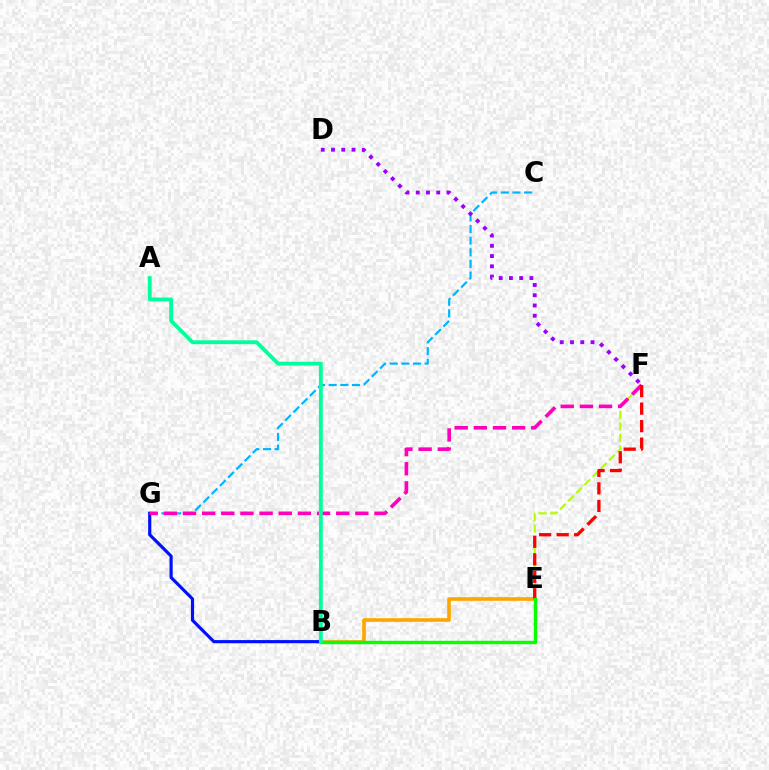{('B', 'G'): [{'color': '#0010ff', 'line_style': 'solid', 'thickness': 2.28}], ('C', 'G'): [{'color': '#00b5ff', 'line_style': 'dashed', 'thickness': 1.58}], ('B', 'E'): [{'color': '#ffa500', 'line_style': 'solid', 'thickness': 2.61}, {'color': '#08ff00', 'line_style': 'solid', 'thickness': 2.46}], ('E', 'F'): [{'color': '#b3ff00', 'line_style': 'dashed', 'thickness': 1.57}, {'color': '#ff0000', 'line_style': 'dashed', 'thickness': 2.38}], ('F', 'G'): [{'color': '#ff00bd', 'line_style': 'dashed', 'thickness': 2.6}], ('D', 'F'): [{'color': '#9b00ff', 'line_style': 'dotted', 'thickness': 2.78}], ('A', 'B'): [{'color': '#00ff9d', 'line_style': 'solid', 'thickness': 2.76}]}